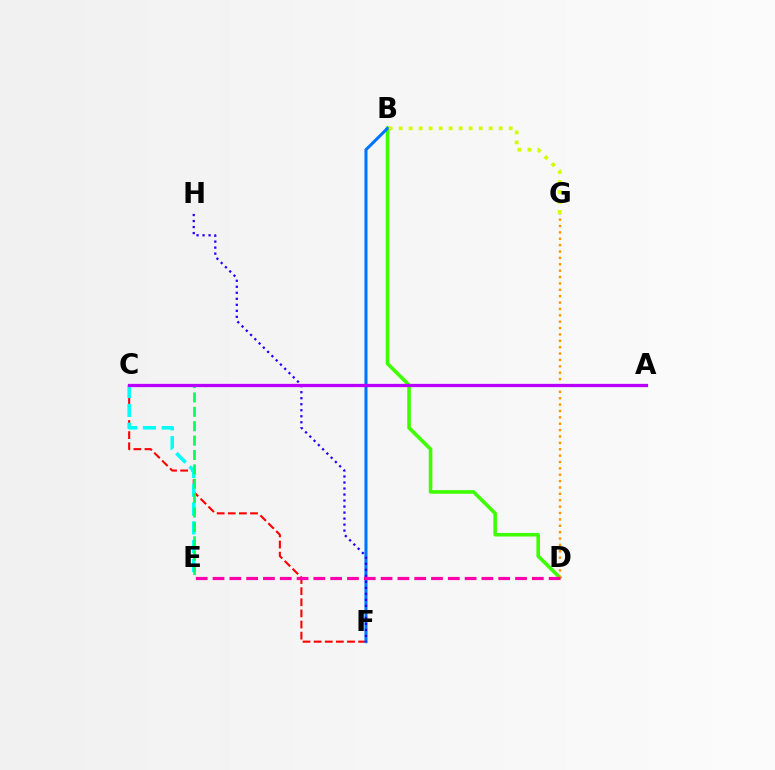{('B', 'D'): [{'color': '#3dff00', 'line_style': 'solid', 'thickness': 2.58}], ('C', 'F'): [{'color': '#ff0000', 'line_style': 'dashed', 'thickness': 1.51}], ('B', 'F'): [{'color': '#0074ff', 'line_style': 'solid', 'thickness': 2.19}], ('D', 'G'): [{'color': '#ff9400', 'line_style': 'dotted', 'thickness': 1.73}], ('F', 'H'): [{'color': '#2500ff', 'line_style': 'dotted', 'thickness': 1.63}], ('C', 'E'): [{'color': '#00fff6', 'line_style': 'dashed', 'thickness': 2.56}, {'color': '#00ff5c', 'line_style': 'dashed', 'thickness': 1.95}], ('A', 'C'): [{'color': '#b900ff', 'line_style': 'solid', 'thickness': 2.35}], ('B', 'G'): [{'color': '#d1ff00', 'line_style': 'dotted', 'thickness': 2.72}], ('D', 'E'): [{'color': '#ff00ac', 'line_style': 'dashed', 'thickness': 2.28}]}